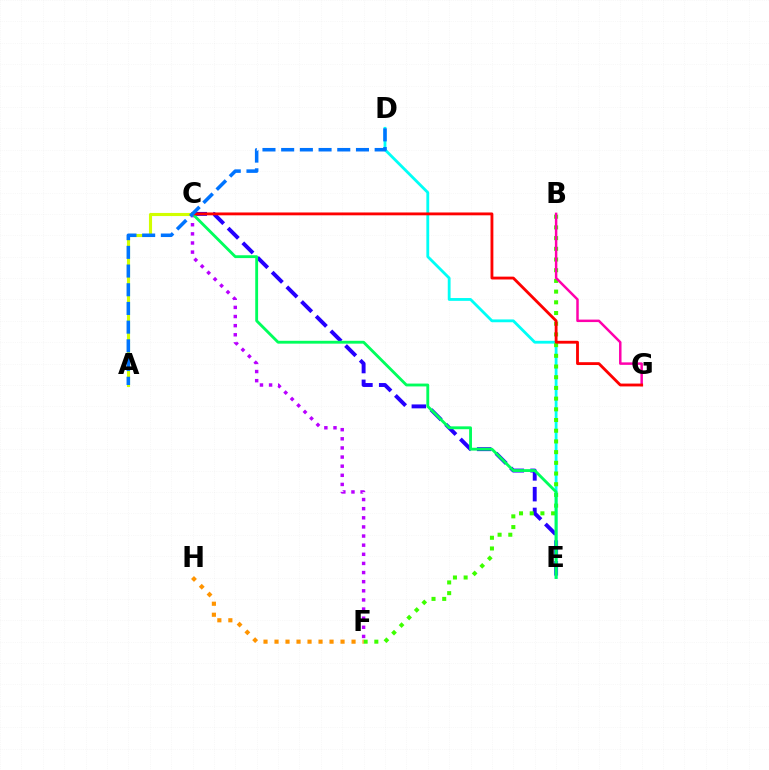{('C', 'E'): [{'color': '#2500ff', 'line_style': 'dashed', 'thickness': 2.82}, {'color': '#00ff5c', 'line_style': 'solid', 'thickness': 2.05}], ('A', 'C'): [{'color': '#d1ff00', 'line_style': 'solid', 'thickness': 2.24}], ('D', 'E'): [{'color': '#00fff6', 'line_style': 'solid', 'thickness': 2.03}], ('B', 'F'): [{'color': '#3dff00', 'line_style': 'dotted', 'thickness': 2.91}], ('C', 'F'): [{'color': '#b900ff', 'line_style': 'dotted', 'thickness': 2.48}], ('B', 'G'): [{'color': '#ff00ac', 'line_style': 'solid', 'thickness': 1.79}], ('F', 'H'): [{'color': '#ff9400', 'line_style': 'dotted', 'thickness': 2.99}], ('C', 'G'): [{'color': '#ff0000', 'line_style': 'solid', 'thickness': 2.05}], ('A', 'D'): [{'color': '#0074ff', 'line_style': 'dashed', 'thickness': 2.54}]}